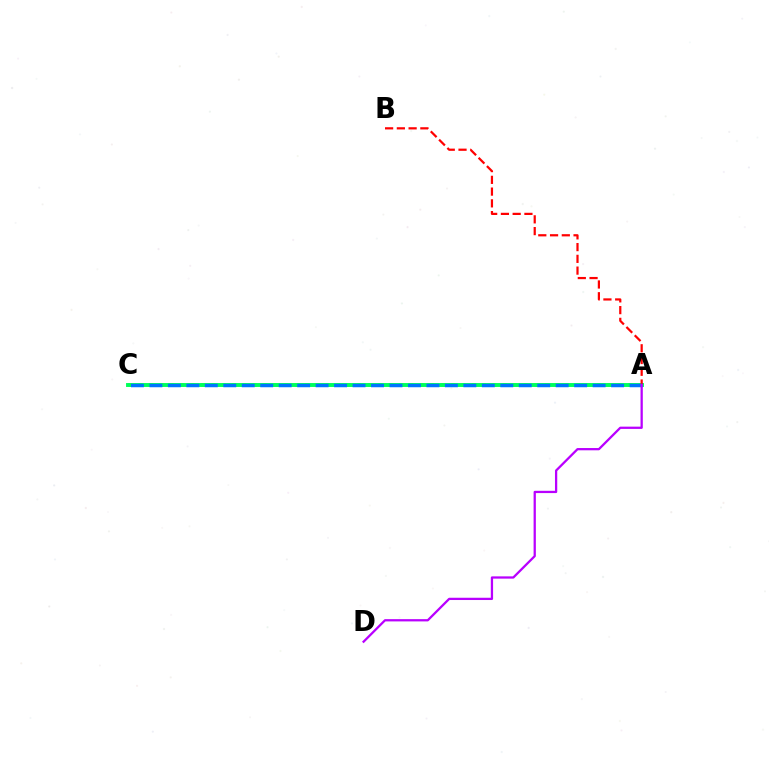{('A', 'C'): [{'color': '#d1ff00', 'line_style': 'dotted', 'thickness': 2.83}, {'color': '#00ff5c', 'line_style': 'solid', 'thickness': 2.81}, {'color': '#0074ff', 'line_style': 'dashed', 'thickness': 2.51}], ('A', 'B'): [{'color': '#ff0000', 'line_style': 'dashed', 'thickness': 1.6}], ('A', 'D'): [{'color': '#b900ff', 'line_style': 'solid', 'thickness': 1.63}]}